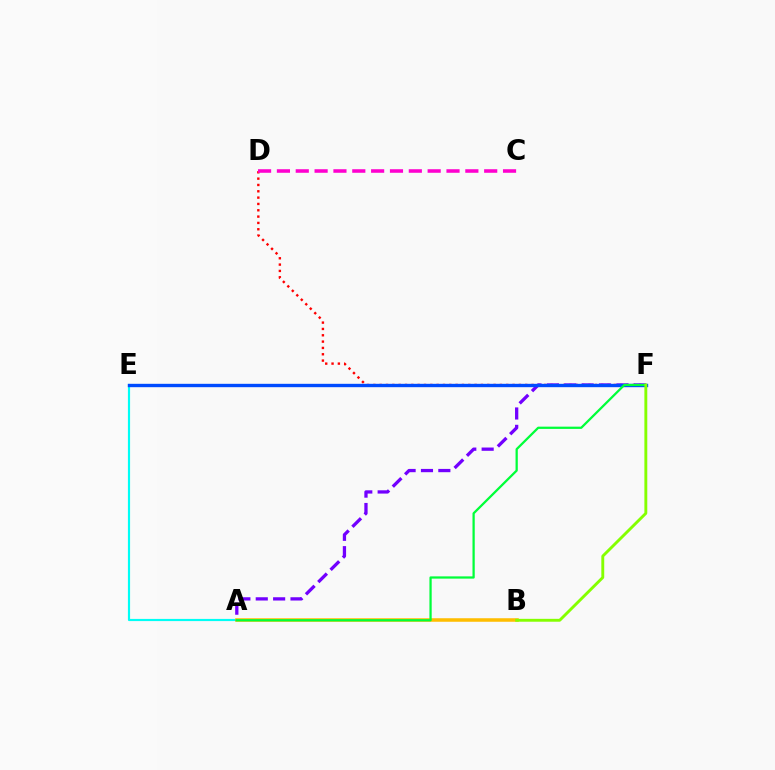{('A', 'E'): [{'color': '#00fff6', 'line_style': 'solid', 'thickness': 1.56}], ('D', 'F'): [{'color': '#ff0000', 'line_style': 'dotted', 'thickness': 1.72}], ('A', 'B'): [{'color': '#ffbd00', 'line_style': 'solid', 'thickness': 2.54}], ('A', 'F'): [{'color': '#7200ff', 'line_style': 'dashed', 'thickness': 2.36}, {'color': '#00ff39', 'line_style': 'solid', 'thickness': 1.62}], ('C', 'D'): [{'color': '#ff00cf', 'line_style': 'dashed', 'thickness': 2.56}], ('E', 'F'): [{'color': '#004bff', 'line_style': 'solid', 'thickness': 2.43}], ('B', 'F'): [{'color': '#84ff00', 'line_style': 'solid', 'thickness': 2.08}]}